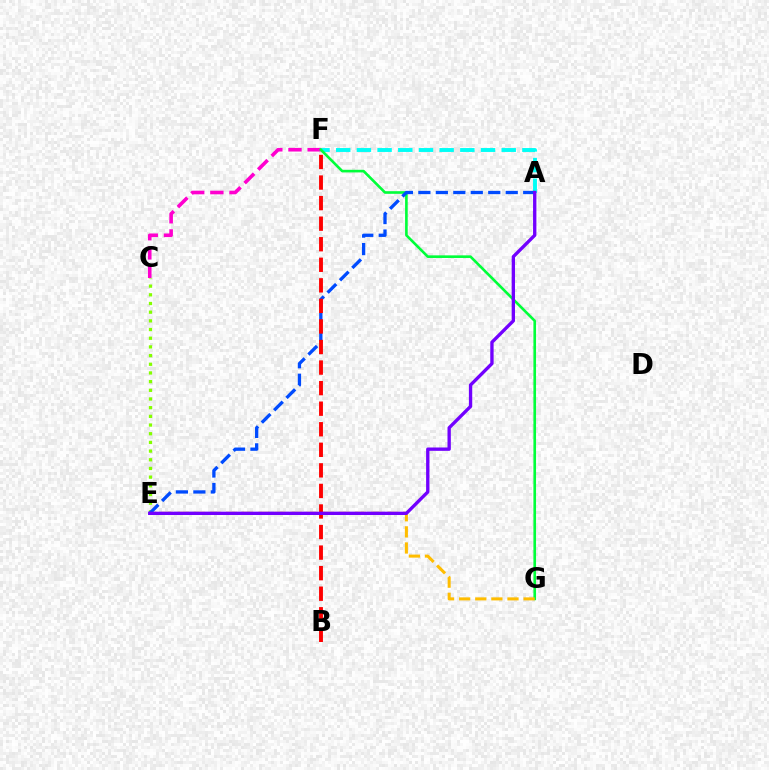{('A', 'F'): [{'color': '#00fff6', 'line_style': 'dashed', 'thickness': 2.81}], ('C', 'F'): [{'color': '#ff00cf', 'line_style': 'dashed', 'thickness': 2.6}], ('C', 'E'): [{'color': '#84ff00', 'line_style': 'dotted', 'thickness': 2.36}], ('F', 'G'): [{'color': '#00ff39', 'line_style': 'solid', 'thickness': 1.89}], ('E', 'G'): [{'color': '#ffbd00', 'line_style': 'dashed', 'thickness': 2.19}], ('A', 'E'): [{'color': '#004bff', 'line_style': 'dashed', 'thickness': 2.37}, {'color': '#7200ff', 'line_style': 'solid', 'thickness': 2.4}], ('B', 'F'): [{'color': '#ff0000', 'line_style': 'dashed', 'thickness': 2.79}]}